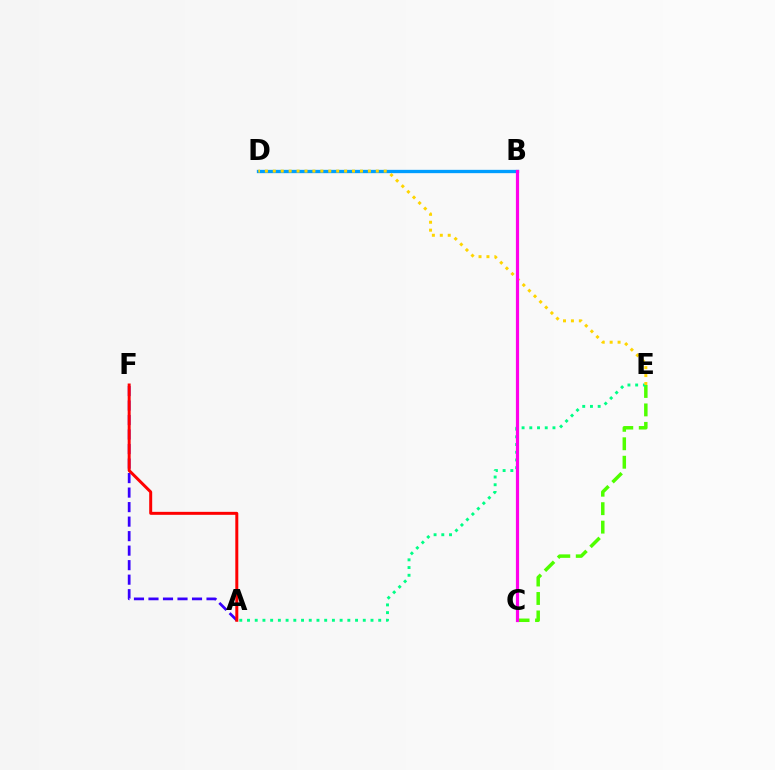{('C', 'E'): [{'color': '#4fff00', 'line_style': 'dashed', 'thickness': 2.51}], ('A', 'E'): [{'color': '#00ff86', 'line_style': 'dotted', 'thickness': 2.1}], ('B', 'D'): [{'color': '#009eff', 'line_style': 'solid', 'thickness': 2.39}], ('A', 'F'): [{'color': '#3700ff', 'line_style': 'dashed', 'thickness': 1.97}, {'color': '#ff0000', 'line_style': 'solid', 'thickness': 2.15}], ('D', 'E'): [{'color': '#ffd500', 'line_style': 'dotted', 'thickness': 2.15}], ('B', 'C'): [{'color': '#ff00ed', 'line_style': 'solid', 'thickness': 2.29}]}